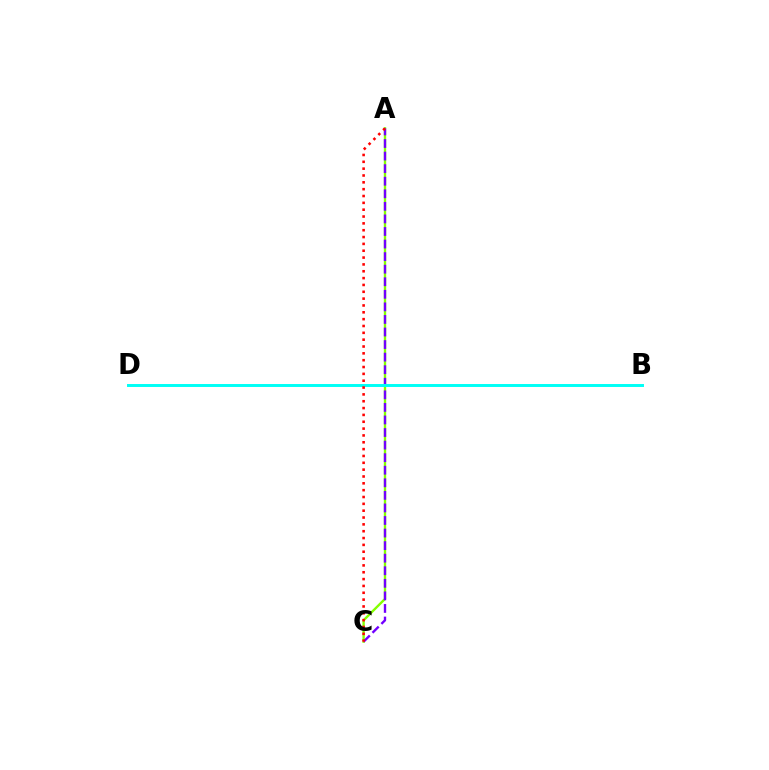{('A', 'C'): [{'color': '#84ff00', 'line_style': 'solid', 'thickness': 1.7}, {'color': '#7200ff', 'line_style': 'dashed', 'thickness': 1.71}, {'color': '#ff0000', 'line_style': 'dotted', 'thickness': 1.86}], ('B', 'D'): [{'color': '#00fff6', 'line_style': 'solid', 'thickness': 2.12}]}